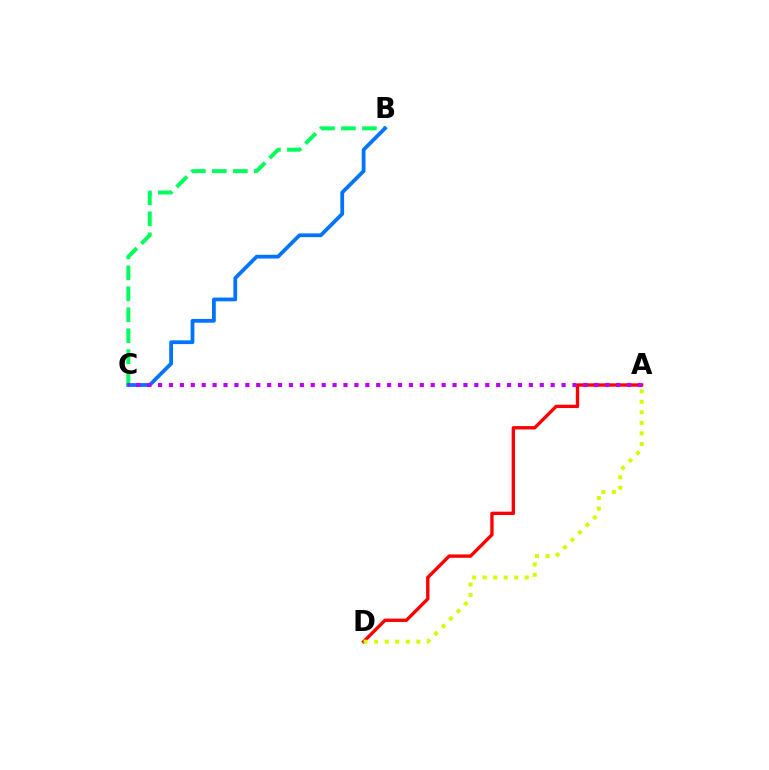{('B', 'C'): [{'color': '#00ff5c', 'line_style': 'dashed', 'thickness': 2.85}, {'color': '#0074ff', 'line_style': 'solid', 'thickness': 2.71}], ('A', 'D'): [{'color': '#ff0000', 'line_style': 'solid', 'thickness': 2.41}, {'color': '#d1ff00', 'line_style': 'dotted', 'thickness': 2.86}], ('A', 'C'): [{'color': '#b900ff', 'line_style': 'dotted', 'thickness': 2.96}]}